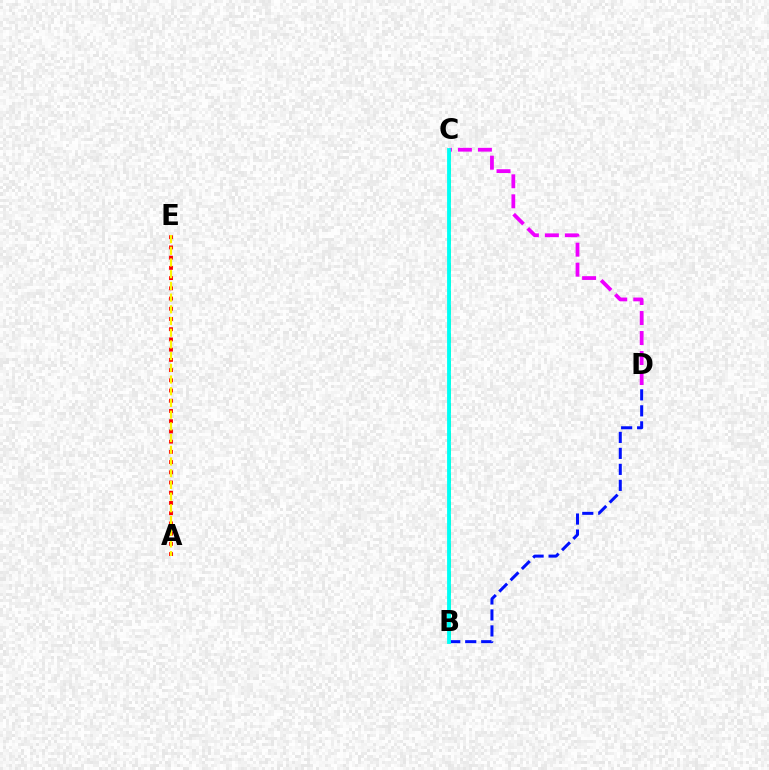{('C', 'D'): [{'color': '#ee00ff', 'line_style': 'dashed', 'thickness': 2.72}], ('B', 'D'): [{'color': '#0010ff', 'line_style': 'dashed', 'thickness': 2.17}], ('A', 'E'): [{'color': '#ff0000', 'line_style': 'dotted', 'thickness': 2.78}, {'color': '#fcf500', 'line_style': 'dashed', 'thickness': 1.59}], ('B', 'C'): [{'color': '#08ff00', 'line_style': 'dashed', 'thickness': 1.91}, {'color': '#00fff6', 'line_style': 'solid', 'thickness': 2.75}]}